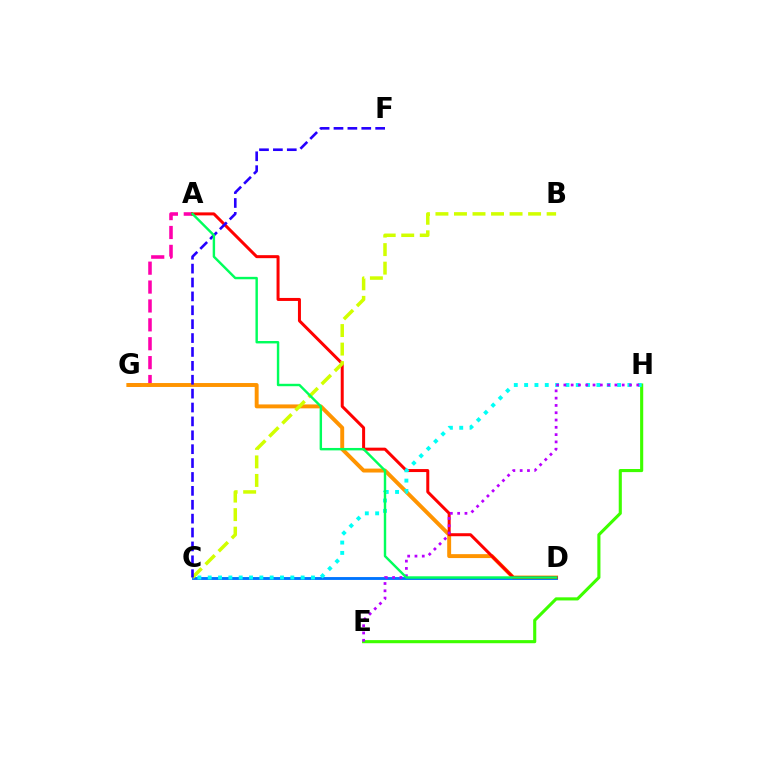{('A', 'G'): [{'color': '#ff00ac', 'line_style': 'dashed', 'thickness': 2.57}], ('D', 'G'): [{'color': '#ff9400', 'line_style': 'solid', 'thickness': 2.82}], ('C', 'D'): [{'color': '#0074ff', 'line_style': 'solid', 'thickness': 2.06}], ('E', 'H'): [{'color': '#3dff00', 'line_style': 'solid', 'thickness': 2.24}, {'color': '#b900ff', 'line_style': 'dotted', 'thickness': 1.98}], ('A', 'D'): [{'color': '#ff0000', 'line_style': 'solid', 'thickness': 2.16}, {'color': '#00ff5c', 'line_style': 'solid', 'thickness': 1.74}], ('C', 'H'): [{'color': '#00fff6', 'line_style': 'dotted', 'thickness': 2.81}], ('B', 'C'): [{'color': '#d1ff00', 'line_style': 'dashed', 'thickness': 2.52}], ('C', 'F'): [{'color': '#2500ff', 'line_style': 'dashed', 'thickness': 1.89}]}